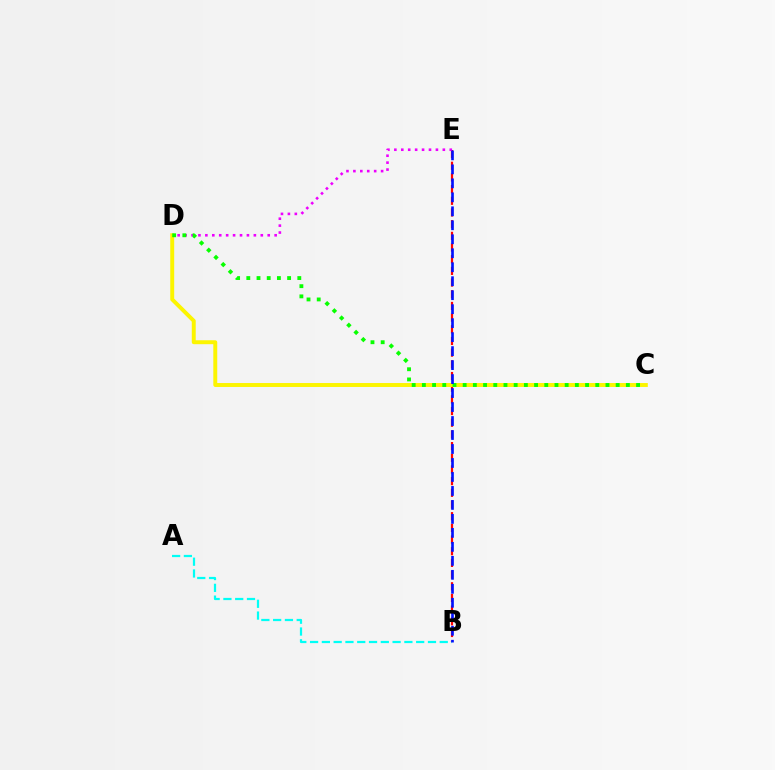{('B', 'E'): [{'color': '#ff0000', 'line_style': 'dashed', 'thickness': 1.59}, {'color': '#0010ff', 'line_style': 'dashed', 'thickness': 1.9}], ('D', 'E'): [{'color': '#ee00ff', 'line_style': 'dotted', 'thickness': 1.88}], ('C', 'D'): [{'color': '#fcf500', 'line_style': 'solid', 'thickness': 2.83}, {'color': '#08ff00', 'line_style': 'dotted', 'thickness': 2.77}], ('A', 'B'): [{'color': '#00fff6', 'line_style': 'dashed', 'thickness': 1.6}]}